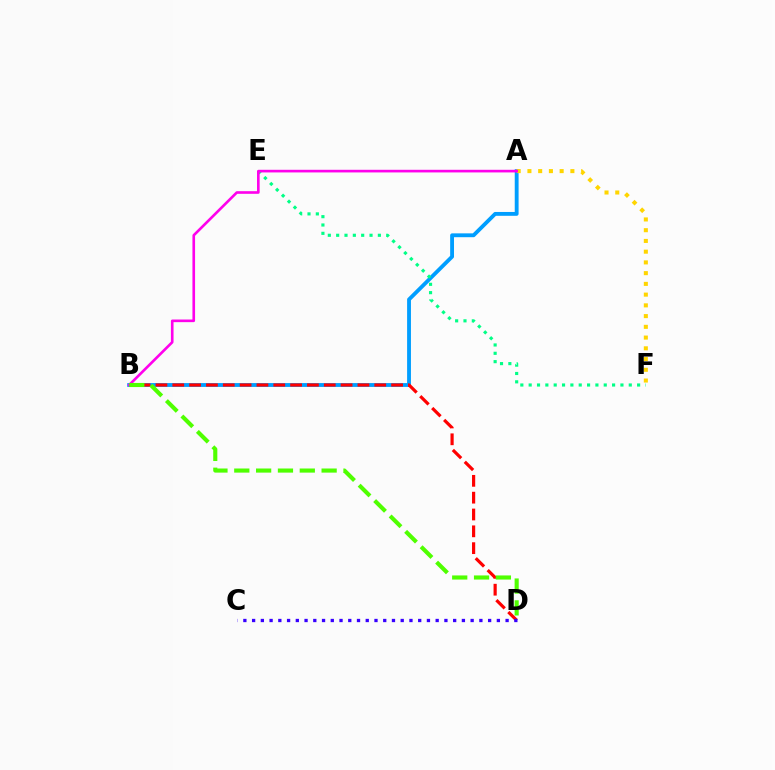{('A', 'B'): [{'color': '#009eff', 'line_style': 'solid', 'thickness': 2.77}, {'color': '#ff00ed', 'line_style': 'solid', 'thickness': 1.9}], ('B', 'D'): [{'color': '#ff0000', 'line_style': 'dashed', 'thickness': 2.29}, {'color': '#4fff00', 'line_style': 'dashed', 'thickness': 2.97}], ('E', 'F'): [{'color': '#00ff86', 'line_style': 'dotted', 'thickness': 2.27}], ('A', 'F'): [{'color': '#ffd500', 'line_style': 'dotted', 'thickness': 2.92}], ('C', 'D'): [{'color': '#3700ff', 'line_style': 'dotted', 'thickness': 2.37}]}